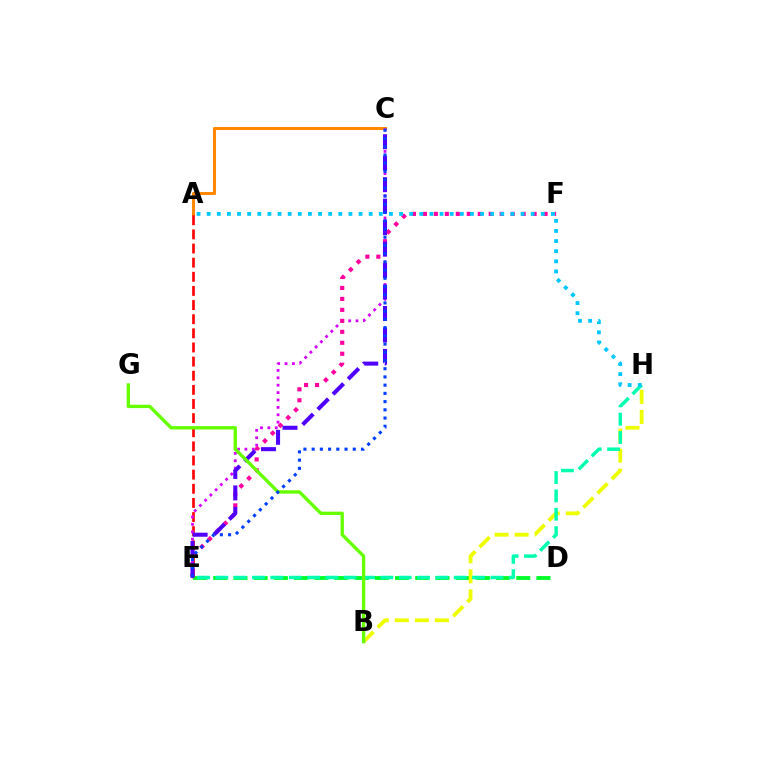{('A', 'C'): [{'color': '#ff8800', 'line_style': 'solid', 'thickness': 2.19}], ('A', 'E'): [{'color': '#ff0000', 'line_style': 'dashed', 'thickness': 1.92}], ('D', 'E'): [{'color': '#00ff27', 'line_style': 'dashed', 'thickness': 2.74}], ('B', 'H'): [{'color': '#eeff00', 'line_style': 'dashed', 'thickness': 2.72}], ('C', 'E'): [{'color': '#d600ff', 'line_style': 'dotted', 'thickness': 2.01}, {'color': '#4f00ff', 'line_style': 'dashed', 'thickness': 2.92}, {'color': '#003fff', 'line_style': 'dotted', 'thickness': 2.23}], ('E', 'F'): [{'color': '#ff00a0', 'line_style': 'dotted', 'thickness': 2.98}], ('E', 'H'): [{'color': '#00ffaf', 'line_style': 'dashed', 'thickness': 2.49}], ('A', 'H'): [{'color': '#00c7ff', 'line_style': 'dotted', 'thickness': 2.75}], ('B', 'G'): [{'color': '#66ff00', 'line_style': 'solid', 'thickness': 2.42}]}